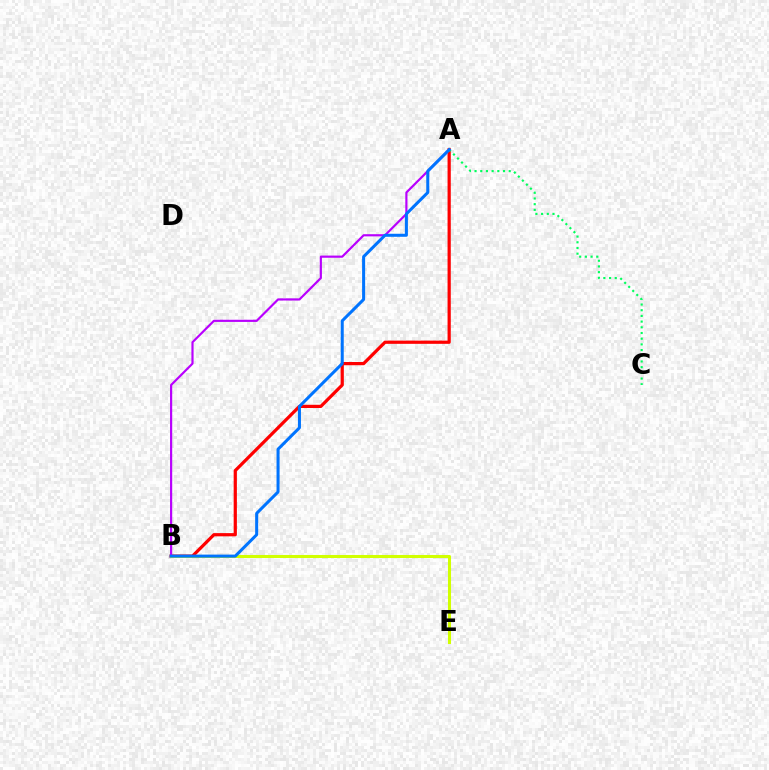{('A', 'B'): [{'color': '#ff0000', 'line_style': 'solid', 'thickness': 2.32}, {'color': '#b900ff', 'line_style': 'solid', 'thickness': 1.57}, {'color': '#0074ff', 'line_style': 'solid', 'thickness': 2.18}], ('A', 'C'): [{'color': '#00ff5c', 'line_style': 'dotted', 'thickness': 1.55}], ('B', 'E'): [{'color': '#d1ff00', 'line_style': 'solid', 'thickness': 2.19}]}